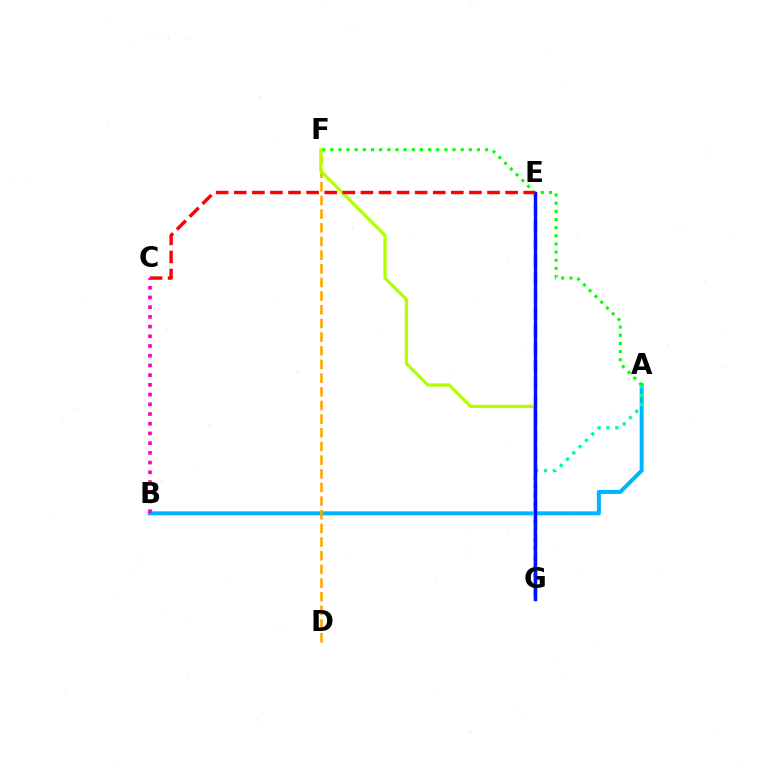{('E', 'G'): [{'color': '#9b00ff', 'line_style': 'dashed', 'thickness': 2.38}, {'color': '#0010ff', 'line_style': 'solid', 'thickness': 2.43}], ('A', 'B'): [{'color': '#00b5ff', 'line_style': 'solid', 'thickness': 2.88}], ('D', 'F'): [{'color': '#ffa500', 'line_style': 'dashed', 'thickness': 1.86}], ('A', 'F'): [{'color': '#08ff00', 'line_style': 'dotted', 'thickness': 2.21}], ('F', 'G'): [{'color': '#b3ff00', 'line_style': 'solid', 'thickness': 2.34}], ('A', 'G'): [{'color': '#00ff9d', 'line_style': 'dotted', 'thickness': 2.42}], ('C', 'E'): [{'color': '#ff0000', 'line_style': 'dashed', 'thickness': 2.46}], ('B', 'C'): [{'color': '#ff00bd', 'line_style': 'dotted', 'thickness': 2.64}]}